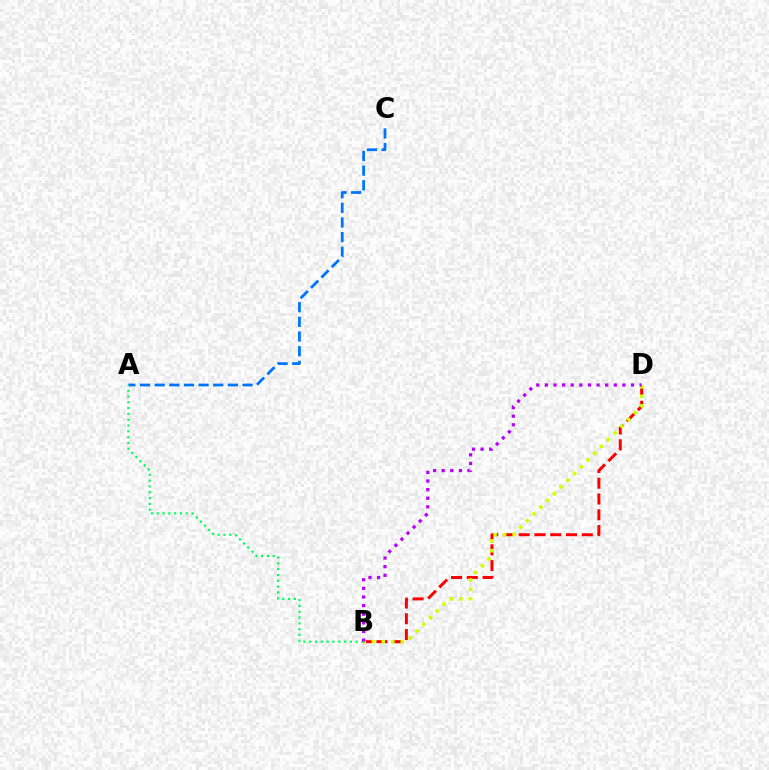{('B', 'D'): [{'color': '#ff0000', 'line_style': 'dashed', 'thickness': 2.14}, {'color': '#d1ff00', 'line_style': 'dotted', 'thickness': 2.59}, {'color': '#b900ff', 'line_style': 'dotted', 'thickness': 2.34}], ('A', 'C'): [{'color': '#0074ff', 'line_style': 'dashed', 'thickness': 1.99}], ('A', 'B'): [{'color': '#00ff5c', 'line_style': 'dotted', 'thickness': 1.58}]}